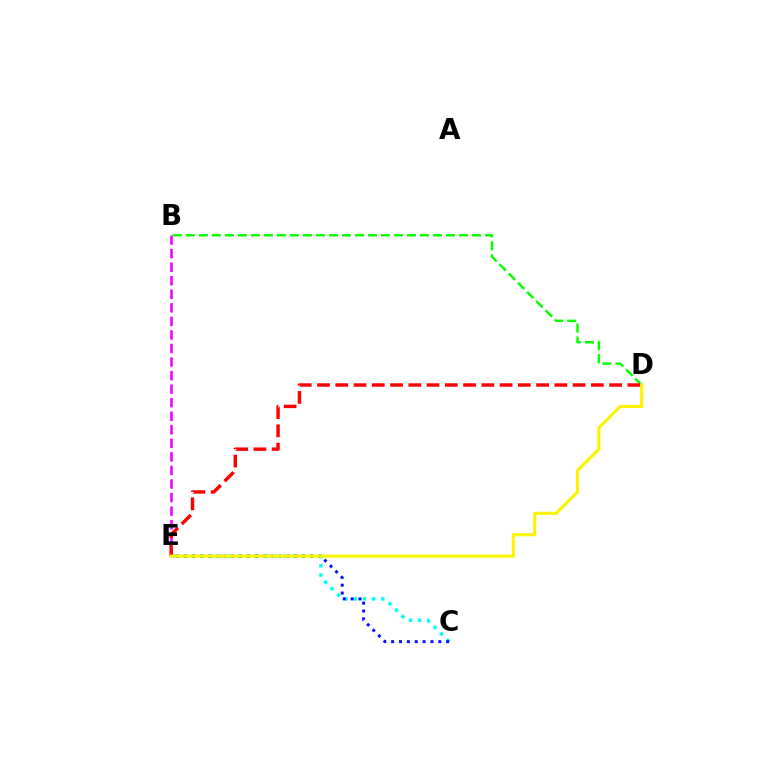{('C', 'E'): [{'color': '#00fff6', 'line_style': 'dotted', 'thickness': 2.49}, {'color': '#0010ff', 'line_style': 'dotted', 'thickness': 2.14}], ('B', 'D'): [{'color': '#08ff00', 'line_style': 'dashed', 'thickness': 1.77}], ('B', 'E'): [{'color': '#ee00ff', 'line_style': 'dashed', 'thickness': 1.84}], ('D', 'E'): [{'color': '#ff0000', 'line_style': 'dashed', 'thickness': 2.48}, {'color': '#fcf500', 'line_style': 'solid', 'thickness': 2.24}]}